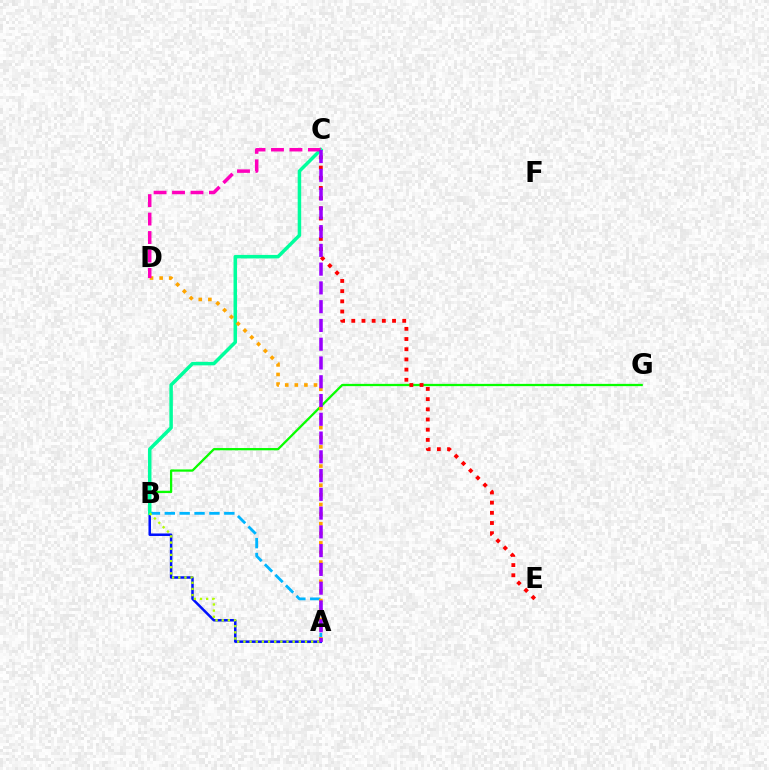{('B', 'G'): [{'color': '#08ff00', 'line_style': 'solid', 'thickness': 1.63}], ('A', 'B'): [{'color': '#0010ff', 'line_style': 'solid', 'thickness': 1.81}, {'color': '#00b5ff', 'line_style': 'dashed', 'thickness': 2.02}, {'color': '#b3ff00', 'line_style': 'dotted', 'thickness': 1.67}], ('B', 'C'): [{'color': '#00ff9d', 'line_style': 'solid', 'thickness': 2.52}], ('A', 'D'): [{'color': '#ffa500', 'line_style': 'dotted', 'thickness': 2.61}], ('C', 'D'): [{'color': '#ff00bd', 'line_style': 'dashed', 'thickness': 2.51}], ('C', 'E'): [{'color': '#ff0000', 'line_style': 'dotted', 'thickness': 2.77}], ('A', 'C'): [{'color': '#9b00ff', 'line_style': 'dashed', 'thickness': 2.55}]}